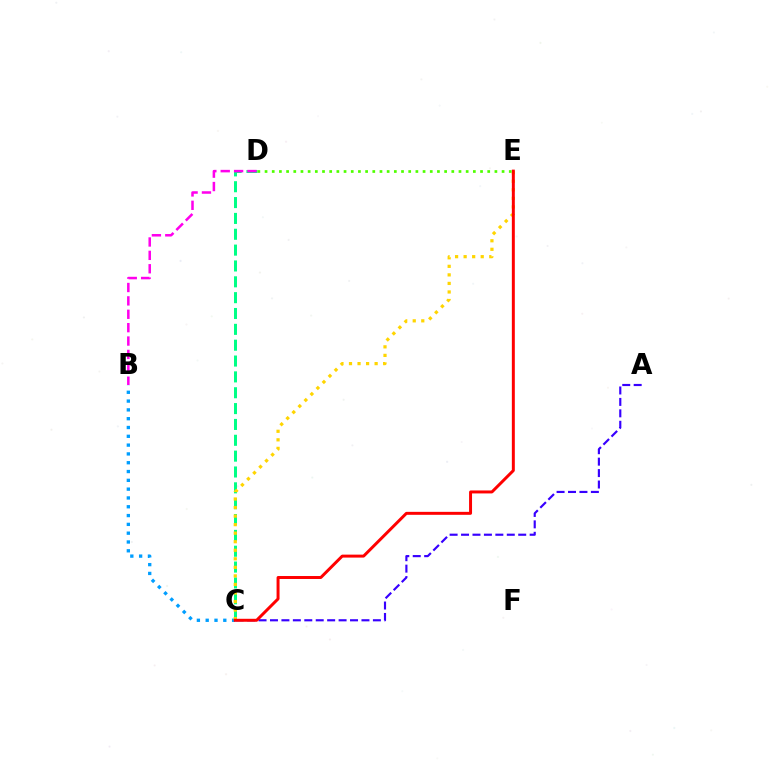{('A', 'C'): [{'color': '#3700ff', 'line_style': 'dashed', 'thickness': 1.55}], ('C', 'D'): [{'color': '#00ff86', 'line_style': 'dashed', 'thickness': 2.15}], ('B', 'C'): [{'color': '#009eff', 'line_style': 'dotted', 'thickness': 2.39}], ('B', 'D'): [{'color': '#ff00ed', 'line_style': 'dashed', 'thickness': 1.82}], ('C', 'E'): [{'color': '#ffd500', 'line_style': 'dotted', 'thickness': 2.32}, {'color': '#ff0000', 'line_style': 'solid', 'thickness': 2.14}], ('D', 'E'): [{'color': '#4fff00', 'line_style': 'dotted', 'thickness': 1.95}]}